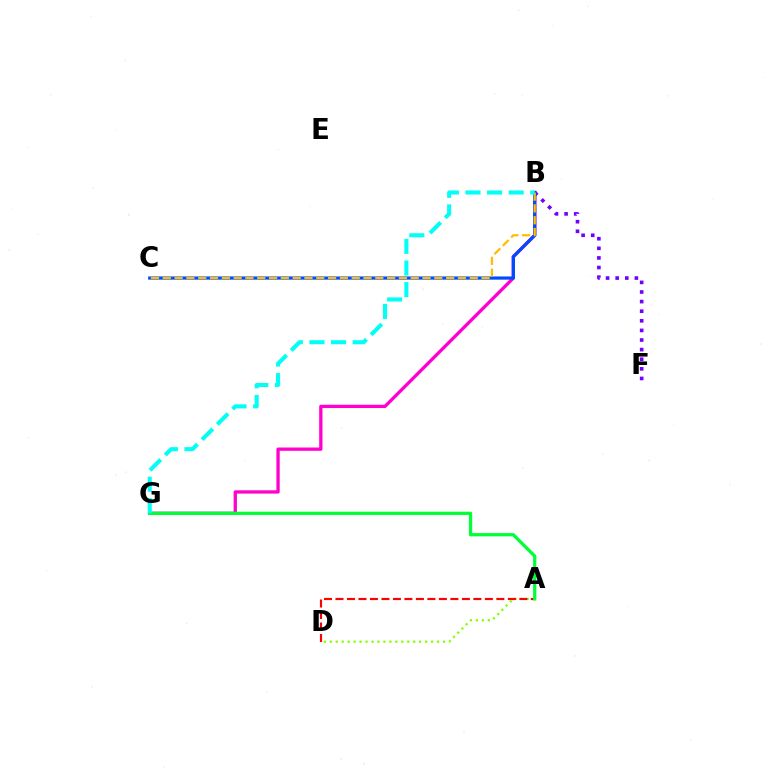{('B', 'G'): [{'color': '#ff00cf', 'line_style': 'solid', 'thickness': 2.37}, {'color': '#00fff6', 'line_style': 'dashed', 'thickness': 2.93}], ('A', 'D'): [{'color': '#84ff00', 'line_style': 'dotted', 'thickness': 1.62}, {'color': '#ff0000', 'line_style': 'dashed', 'thickness': 1.56}], ('B', 'F'): [{'color': '#7200ff', 'line_style': 'dotted', 'thickness': 2.61}], ('B', 'C'): [{'color': '#004bff', 'line_style': 'solid', 'thickness': 2.3}, {'color': '#ffbd00', 'line_style': 'dashed', 'thickness': 1.6}], ('A', 'G'): [{'color': '#00ff39', 'line_style': 'solid', 'thickness': 2.35}]}